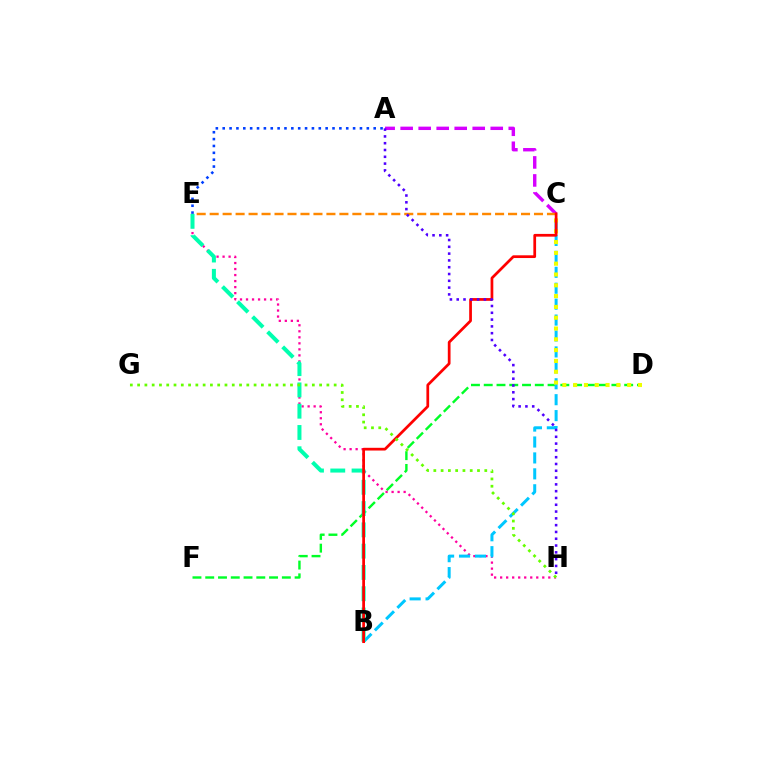{('A', 'C'): [{'color': '#d600ff', 'line_style': 'dashed', 'thickness': 2.45}], ('A', 'E'): [{'color': '#003fff', 'line_style': 'dotted', 'thickness': 1.86}], ('D', 'F'): [{'color': '#00ff27', 'line_style': 'dashed', 'thickness': 1.73}], ('C', 'E'): [{'color': '#ff8800', 'line_style': 'dashed', 'thickness': 1.76}], ('E', 'H'): [{'color': '#ff00a0', 'line_style': 'dotted', 'thickness': 1.64}], ('B', 'C'): [{'color': '#00c7ff', 'line_style': 'dashed', 'thickness': 2.16}, {'color': '#ff0000', 'line_style': 'solid', 'thickness': 1.97}], ('B', 'E'): [{'color': '#00ffaf', 'line_style': 'dashed', 'thickness': 2.89}], ('C', 'D'): [{'color': '#eeff00', 'line_style': 'dotted', 'thickness': 2.94}], ('A', 'H'): [{'color': '#4f00ff', 'line_style': 'dotted', 'thickness': 1.85}], ('G', 'H'): [{'color': '#66ff00', 'line_style': 'dotted', 'thickness': 1.98}]}